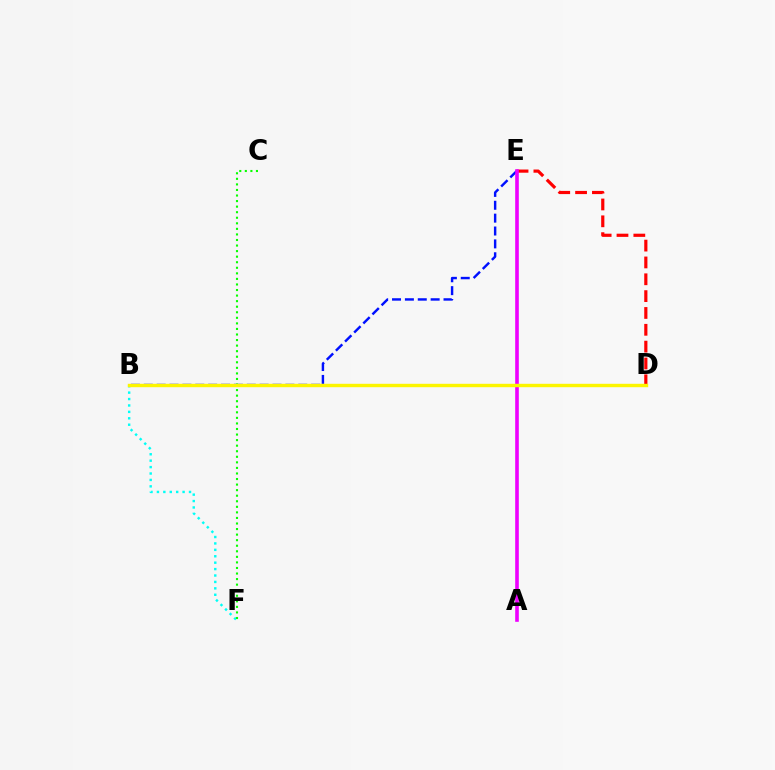{('B', 'F'): [{'color': '#00fff6', 'line_style': 'dotted', 'thickness': 1.74}], ('B', 'E'): [{'color': '#0010ff', 'line_style': 'dashed', 'thickness': 1.75}], ('D', 'E'): [{'color': '#ff0000', 'line_style': 'dashed', 'thickness': 2.29}], ('A', 'E'): [{'color': '#ee00ff', 'line_style': 'solid', 'thickness': 2.6}], ('C', 'F'): [{'color': '#08ff00', 'line_style': 'dotted', 'thickness': 1.51}], ('B', 'D'): [{'color': '#fcf500', 'line_style': 'solid', 'thickness': 2.45}]}